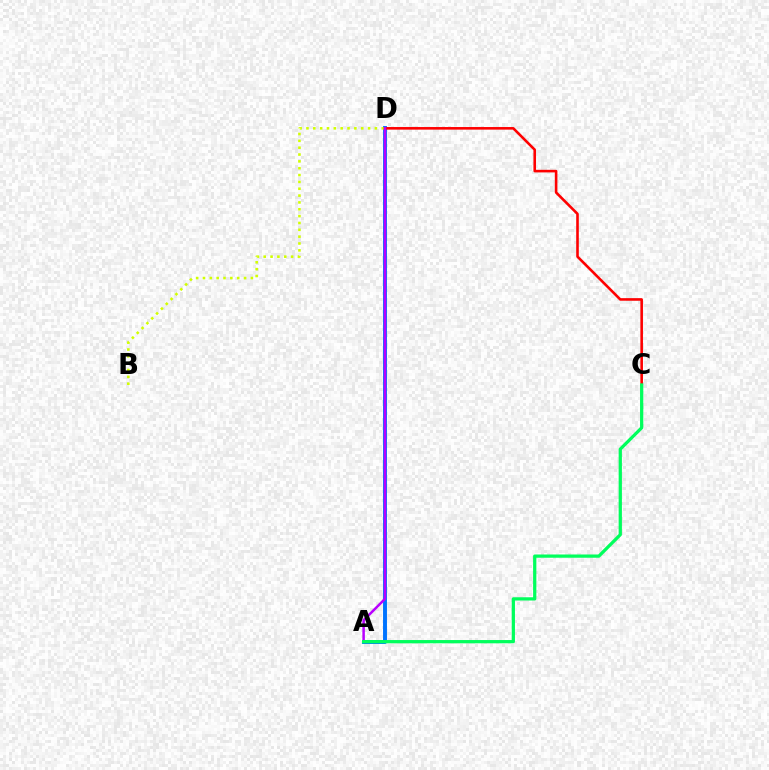{('A', 'D'): [{'color': '#0074ff', 'line_style': 'solid', 'thickness': 2.82}, {'color': '#b900ff', 'line_style': 'solid', 'thickness': 1.81}], ('B', 'D'): [{'color': '#d1ff00', 'line_style': 'dotted', 'thickness': 1.86}], ('C', 'D'): [{'color': '#ff0000', 'line_style': 'solid', 'thickness': 1.87}], ('A', 'C'): [{'color': '#00ff5c', 'line_style': 'solid', 'thickness': 2.34}]}